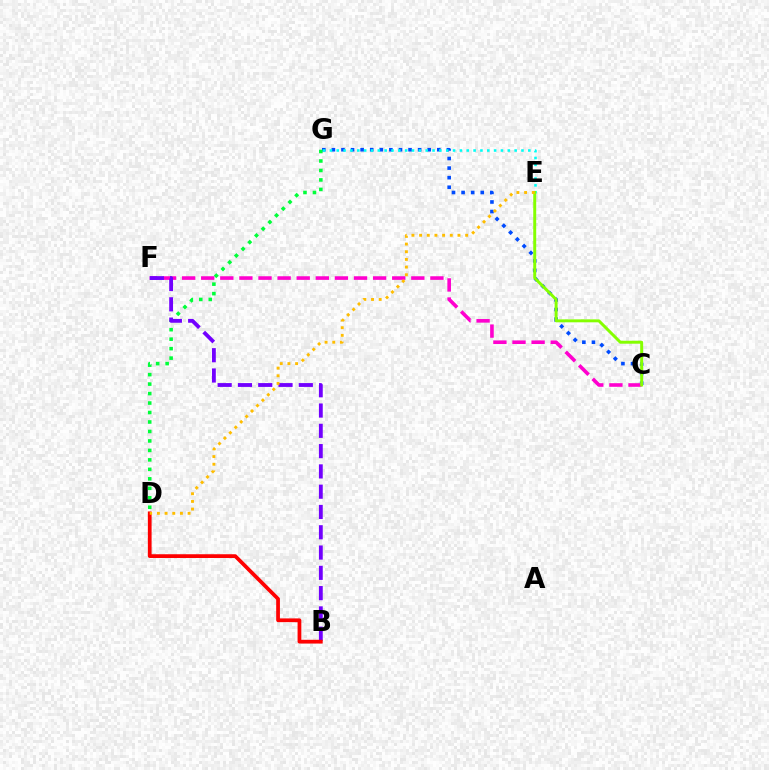{('C', 'G'): [{'color': '#004bff', 'line_style': 'dotted', 'thickness': 2.6}], ('D', 'G'): [{'color': '#00ff39', 'line_style': 'dotted', 'thickness': 2.57}], ('E', 'G'): [{'color': '#00fff6', 'line_style': 'dotted', 'thickness': 1.86}], ('C', 'F'): [{'color': '#ff00cf', 'line_style': 'dashed', 'thickness': 2.59}], ('B', 'F'): [{'color': '#7200ff', 'line_style': 'dashed', 'thickness': 2.76}], ('B', 'D'): [{'color': '#ff0000', 'line_style': 'solid', 'thickness': 2.69}], ('C', 'E'): [{'color': '#84ff00', 'line_style': 'solid', 'thickness': 2.12}], ('D', 'E'): [{'color': '#ffbd00', 'line_style': 'dotted', 'thickness': 2.08}]}